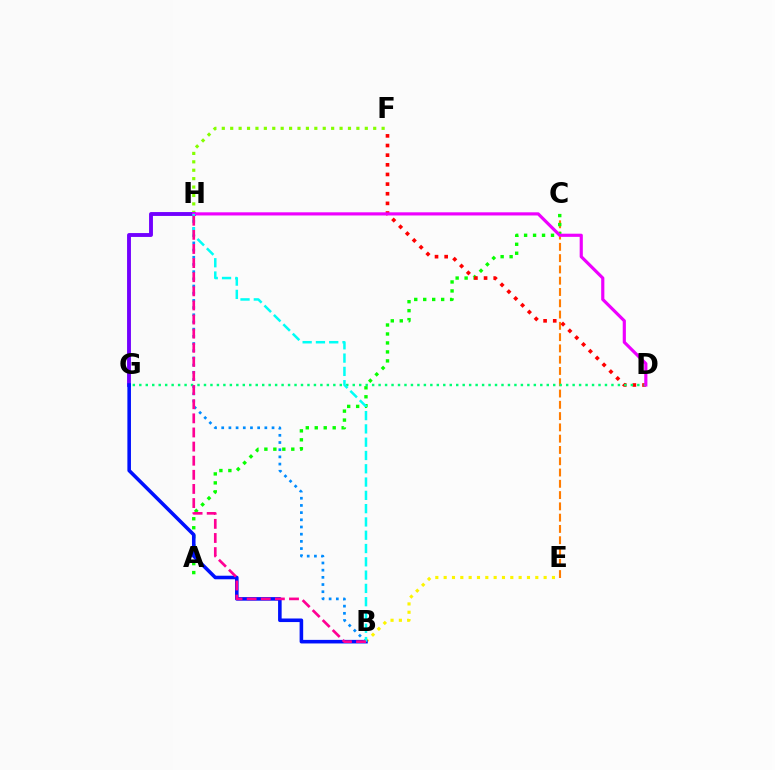{('C', 'E'): [{'color': '#ff7c00', 'line_style': 'dashed', 'thickness': 1.53}], ('F', 'H'): [{'color': '#84ff00', 'line_style': 'dotted', 'thickness': 2.29}], ('G', 'H'): [{'color': '#7200ff', 'line_style': 'solid', 'thickness': 2.79}], ('A', 'C'): [{'color': '#08ff00', 'line_style': 'dotted', 'thickness': 2.44}], ('D', 'F'): [{'color': '#ff0000', 'line_style': 'dotted', 'thickness': 2.62}], ('B', 'E'): [{'color': '#fcf500', 'line_style': 'dotted', 'thickness': 2.26}], ('D', 'G'): [{'color': '#00ff74', 'line_style': 'dotted', 'thickness': 1.76}], ('B', 'G'): [{'color': '#0010ff', 'line_style': 'solid', 'thickness': 2.57}], ('B', 'H'): [{'color': '#008cff', 'line_style': 'dotted', 'thickness': 1.95}, {'color': '#00fff6', 'line_style': 'dashed', 'thickness': 1.81}, {'color': '#ff0094', 'line_style': 'dashed', 'thickness': 1.92}], ('D', 'H'): [{'color': '#ee00ff', 'line_style': 'solid', 'thickness': 2.28}]}